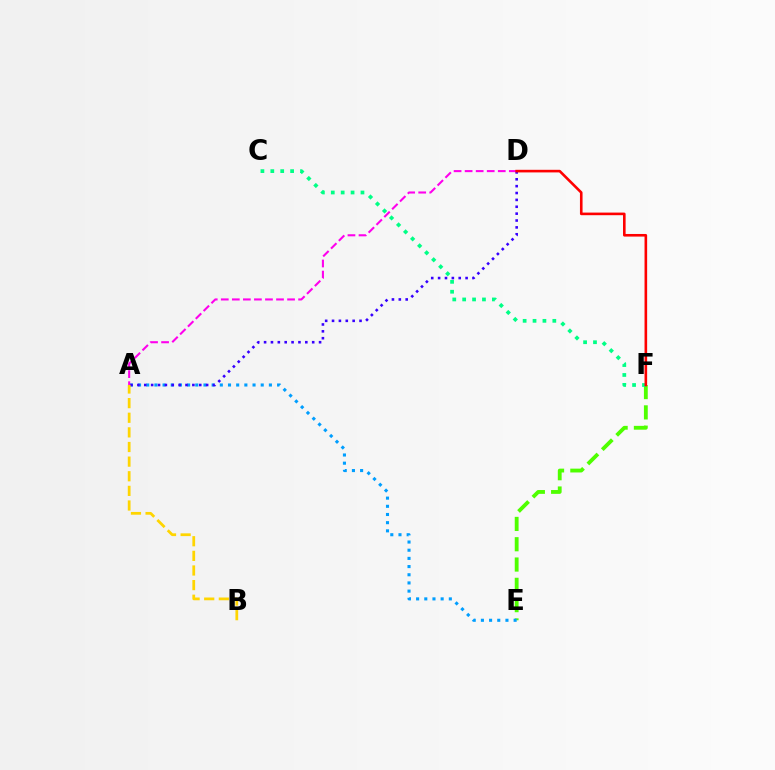{('E', 'F'): [{'color': '#4fff00', 'line_style': 'dashed', 'thickness': 2.76}], ('A', 'E'): [{'color': '#009eff', 'line_style': 'dotted', 'thickness': 2.22}], ('C', 'F'): [{'color': '#00ff86', 'line_style': 'dotted', 'thickness': 2.69}], ('A', 'D'): [{'color': '#3700ff', 'line_style': 'dotted', 'thickness': 1.87}, {'color': '#ff00ed', 'line_style': 'dashed', 'thickness': 1.5}], ('A', 'B'): [{'color': '#ffd500', 'line_style': 'dashed', 'thickness': 1.99}], ('D', 'F'): [{'color': '#ff0000', 'line_style': 'solid', 'thickness': 1.88}]}